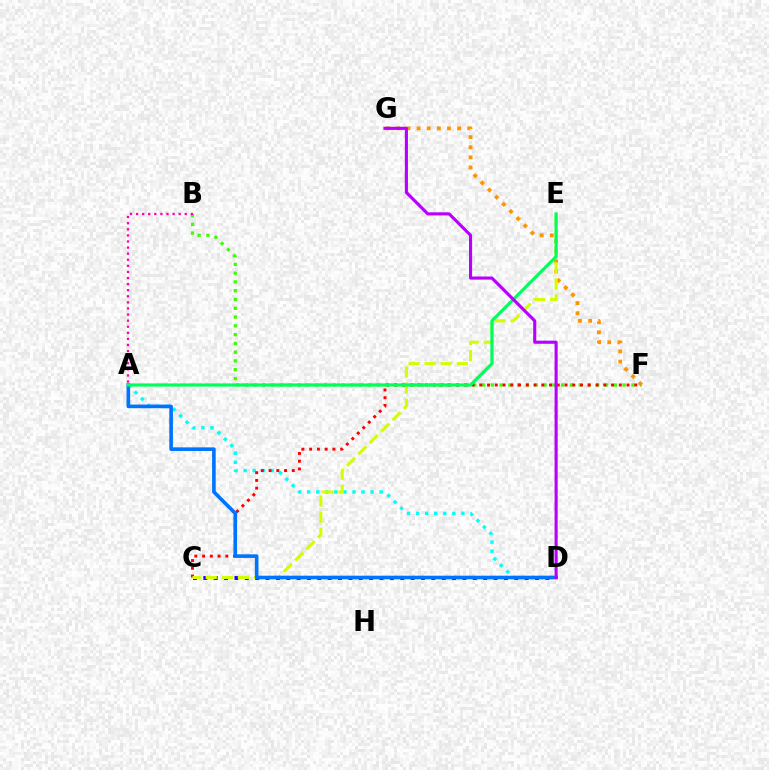{('C', 'D'): [{'color': '#2500ff', 'line_style': 'dotted', 'thickness': 2.82}], ('B', 'F'): [{'color': '#3dff00', 'line_style': 'dotted', 'thickness': 2.39}], ('F', 'G'): [{'color': '#ff9400', 'line_style': 'dotted', 'thickness': 2.75}], ('A', 'D'): [{'color': '#00fff6', 'line_style': 'dotted', 'thickness': 2.46}, {'color': '#0074ff', 'line_style': 'solid', 'thickness': 2.61}], ('C', 'F'): [{'color': '#ff0000', 'line_style': 'dotted', 'thickness': 2.11}], ('C', 'E'): [{'color': '#d1ff00', 'line_style': 'dashed', 'thickness': 2.19}], ('A', 'B'): [{'color': '#ff00ac', 'line_style': 'dotted', 'thickness': 1.65}], ('A', 'E'): [{'color': '#00ff5c', 'line_style': 'solid', 'thickness': 2.29}], ('D', 'G'): [{'color': '#b900ff', 'line_style': 'solid', 'thickness': 2.24}]}